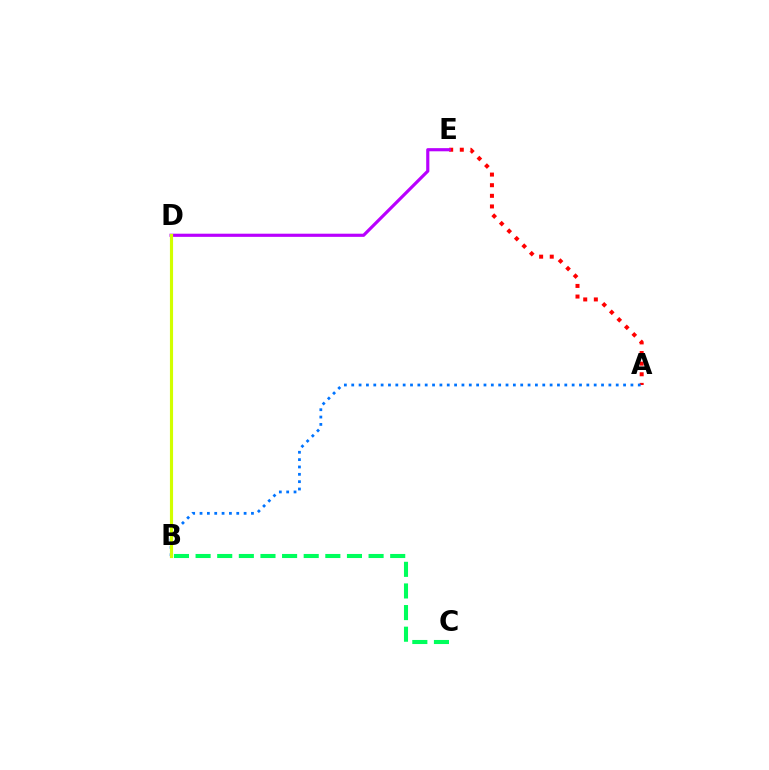{('A', 'E'): [{'color': '#ff0000', 'line_style': 'dotted', 'thickness': 2.89}], ('A', 'B'): [{'color': '#0074ff', 'line_style': 'dotted', 'thickness': 2.0}], ('D', 'E'): [{'color': '#b900ff', 'line_style': 'solid', 'thickness': 2.27}], ('B', 'C'): [{'color': '#00ff5c', 'line_style': 'dashed', 'thickness': 2.94}], ('B', 'D'): [{'color': '#d1ff00', 'line_style': 'solid', 'thickness': 2.26}]}